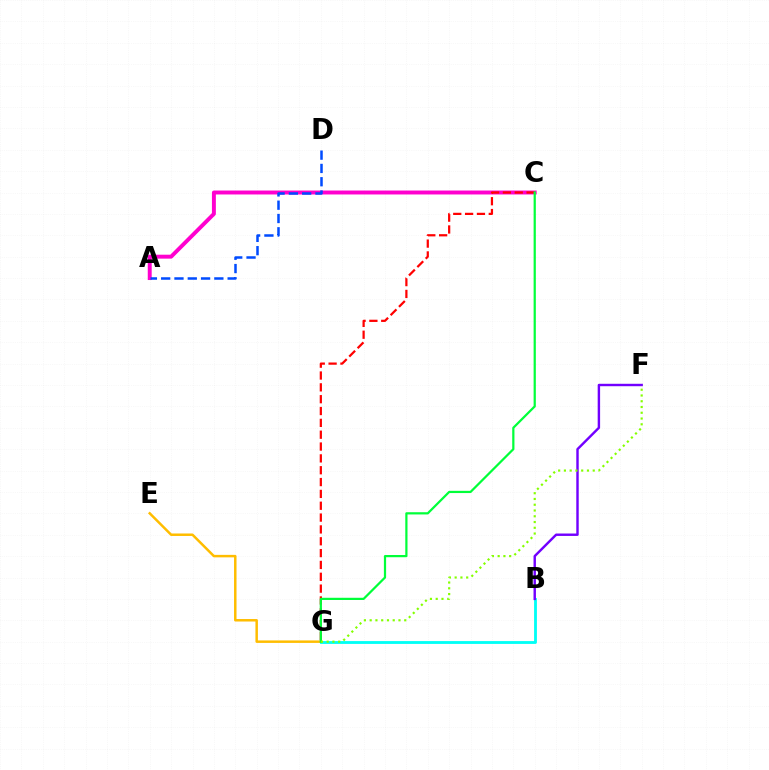{('B', 'G'): [{'color': '#00fff6', 'line_style': 'solid', 'thickness': 2.04}], ('B', 'F'): [{'color': '#7200ff', 'line_style': 'solid', 'thickness': 1.74}], ('E', 'G'): [{'color': '#ffbd00', 'line_style': 'solid', 'thickness': 1.79}], ('A', 'C'): [{'color': '#ff00cf', 'line_style': 'solid', 'thickness': 2.83}], ('A', 'D'): [{'color': '#004bff', 'line_style': 'dashed', 'thickness': 1.81}], ('C', 'G'): [{'color': '#ff0000', 'line_style': 'dashed', 'thickness': 1.61}, {'color': '#00ff39', 'line_style': 'solid', 'thickness': 1.6}], ('F', 'G'): [{'color': '#84ff00', 'line_style': 'dotted', 'thickness': 1.57}]}